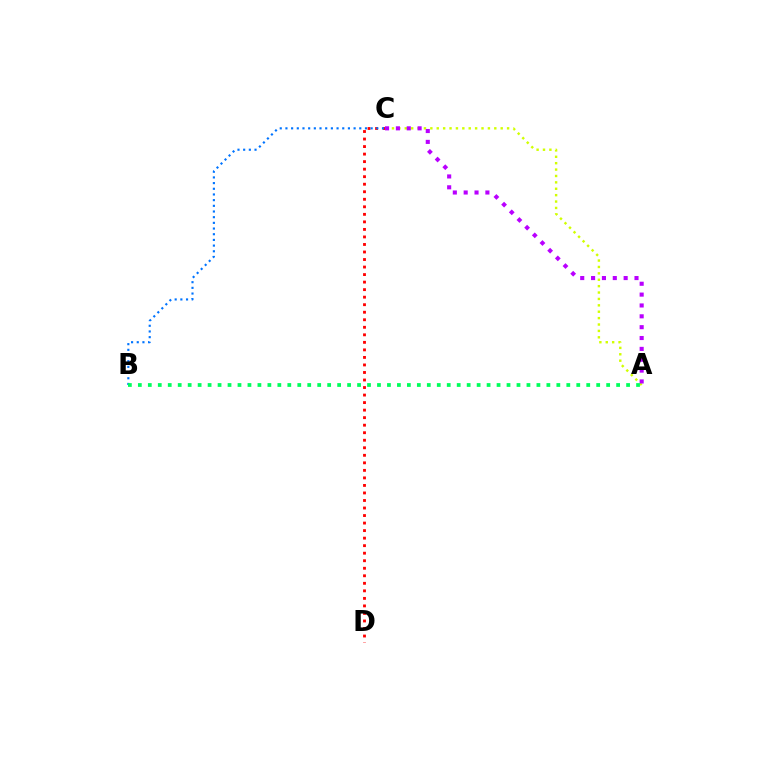{('C', 'D'): [{'color': '#ff0000', 'line_style': 'dotted', 'thickness': 2.05}], ('A', 'C'): [{'color': '#d1ff00', 'line_style': 'dotted', 'thickness': 1.74}, {'color': '#b900ff', 'line_style': 'dotted', 'thickness': 2.95}], ('B', 'C'): [{'color': '#0074ff', 'line_style': 'dotted', 'thickness': 1.54}], ('A', 'B'): [{'color': '#00ff5c', 'line_style': 'dotted', 'thickness': 2.71}]}